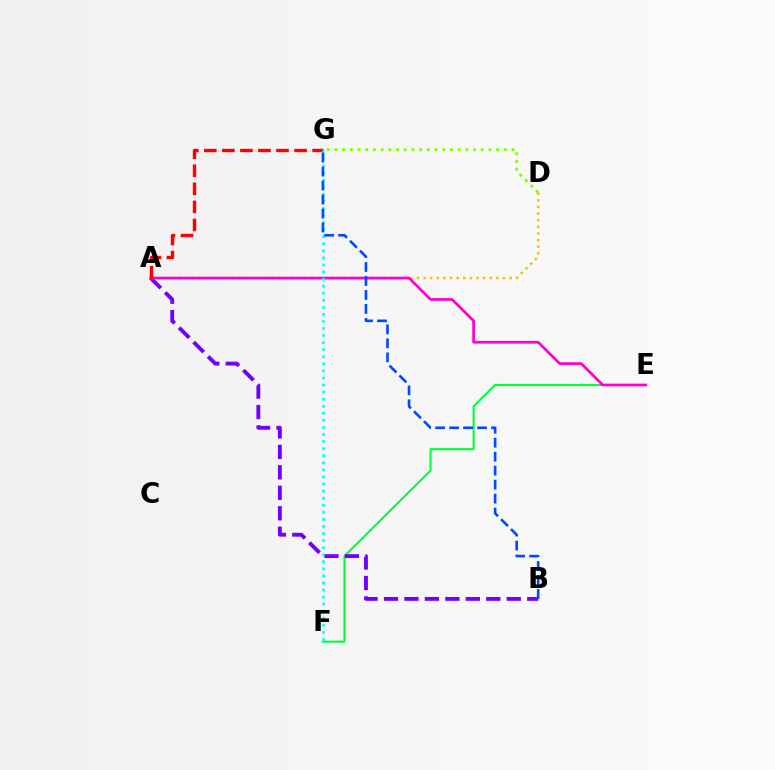{('D', 'G'): [{'color': '#84ff00', 'line_style': 'dotted', 'thickness': 2.09}], ('A', 'D'): [{'color': '#ffbd00', 'line_style': 'dotted', 'thickness': 1.8}], ('E', 'F'): [{'color': '#00ff39', 'line_style': 'solid', 'thickness': 1.5}], ('A', 'B'): [{'color': '#7200ff', 'line_style': 'dashed', 'thickness': 2.78}], ('A', 'E'): [{'color': '#ff00cf', 'line_style': 'solid', 'thickness': 1.95}], ('A', 'G'): [{'color': '#ff0000', 'line_style': 'dashed', 'thickness': 2.45}], ('F', 'G'): [{'color': '#00fff6', 'line_style': 'dotted', 'thickness': 1.92}], ('B', 'G'): [{'color': '#004bff', 'line_style': 'dashed', 'thickness': 1.9}]}